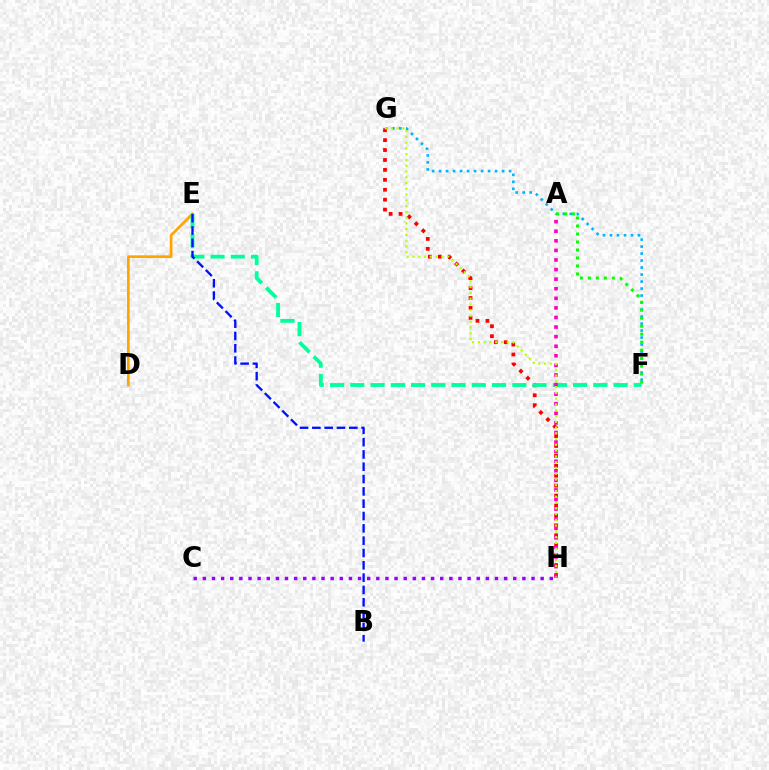{('F', 'G'): [{'color': '#00b5ff', 'line_style': 'dotted', 'thickness': 1.9}], ('D', 'E'): [{'color': '#ffa500', 'line_style': 'solid', 'thickness': 1.95}], ('G', 'H'): [{'color': '#ff0000', 'line_style': 'dotted', 'thickness': 2.7}, {'color': '#b3ff00', 'line_style': 'dotted', 'thickness': 1.57}], ('E', 'F'): [{'color': '#00ff9d', 'line_style': 'dashed', 'thickness': 2.75}], ('A', 'H'): [{'color': '#ff00bd', 'line_style': 'dotted', 'thickness': 2.6}], ('A', 'F'): [{'color': '#08ff00', 'line_style': 'dotted', 'thickness': 2.17}], ('C', 'H'): [{'color': '#9b00ff', 'line_style': 'dotted', 'thickness': 2.48}], ('B', 'E'): [{'color': '#0010ff', 'line_style': 'dashed', 'thickness': 1.67}]}